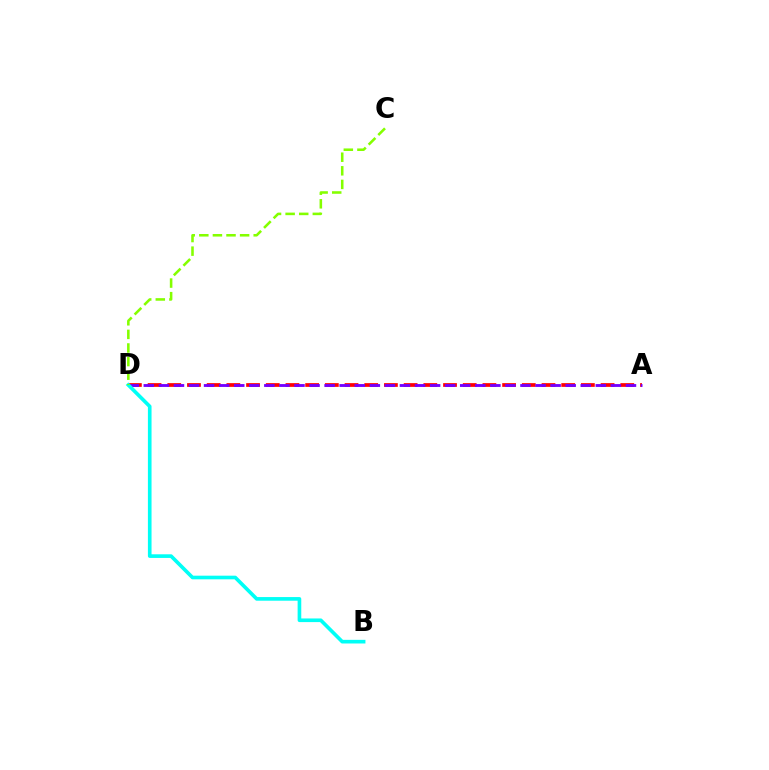{('A', 'D'): [{'color': '#ff0000', 'line_style': 'dashed', 'thickness': 2.68}, {'color': '#7200ff', 'line_style': 'dashed', 'thickness': 2.05}], ('B', 'D'): [{'color': '#00fff6', 'line_style': 'solid', 'thickness': 2.62}], ('C', 'D'): [{'color': '#84ff00', 'line_style': 'dashed', 'thickness': 1.85}]}